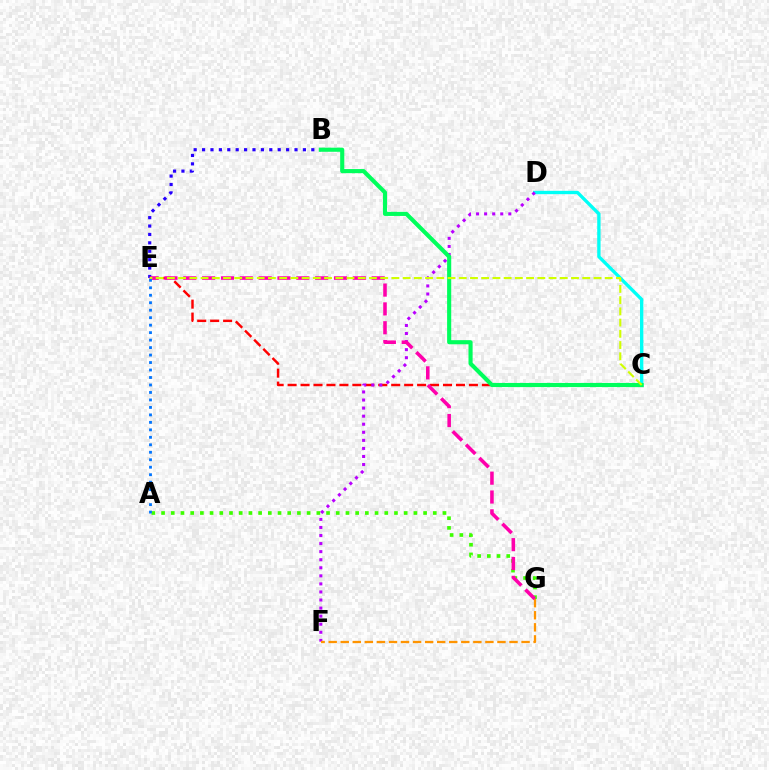{('C', 'D'): [{'color': '#00fff6', 'line_style': 'solid', 'thickness': 2.41}], ('A', 'G'): [{'color': '#3dff00', 'line_style': 'dotted', 'thickness': 2.64}], ('C', 'E'): [{'color': '#ff0000', 'line_style': 'dashed', 'thickness': 1.76}, {'color': '#d1ff00', 'line_style': 'dashed', 'thickness': 1.53}], ('B', 'E'): [{'color': '#2500ff', 'line_style': 'dotted', 'thickness': 2.28}], ('D', 'F'): [{'color': '#b900ff', 'line_style': 'dotted', 'thickness': 2.19}], ('F', 'G'): [{'color': '#ff9400', 'line_style': 'dashed', 'thickness': 1.64}], ('B', 'C'): [{'color': '#00ff5c', 'line_style': 'solid', 'thickness': 2.96}], ('E', 'G'): [{'color': '#ff00ac', 'line_style': 'dashed', 'thickness': 2.56}], ('A', 'E'): [{'color': '#0074ff', 'line_style': 'dotted', 'thickness': 2.03}]}